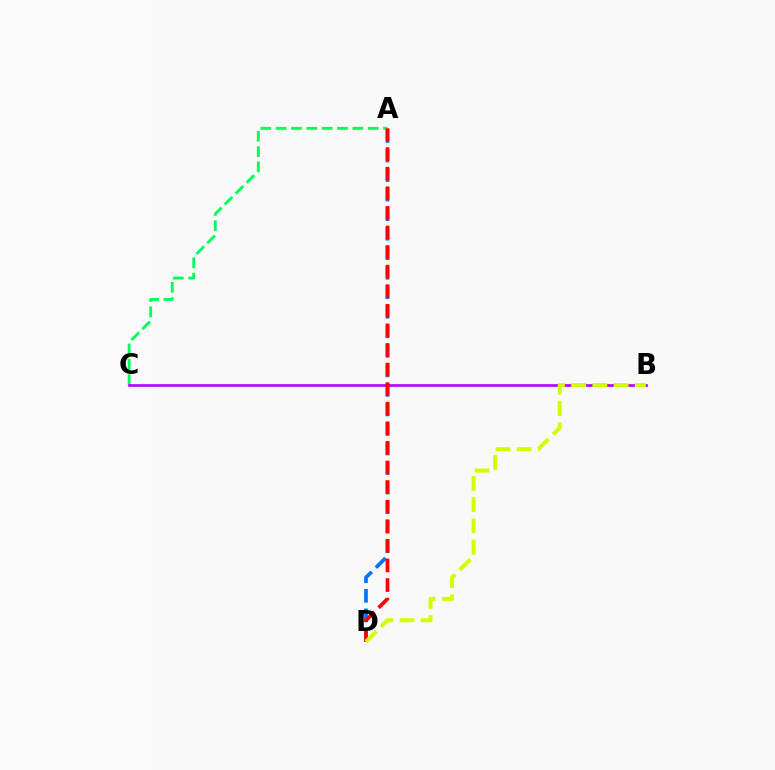{('A', 'D'): [{'color': '#0074ff', 'line_style': 'dashed', 'thickness': 2.65}, {'color': '#ff0000', 'line_style': 'dashed', 'thickness': 2.66}], ('A', 'C'): [{'color': '#00ff5c', 'line_style': 'dashed', 'thickness': 2.08}], ('B', 'C'): [{'color': '#b900ff', 'line_style': 'solid', 'thickness': 1.93}], ('B', 'D'): [{'color': '#d1ff00', 'line_style': 'dashed', 'thickness': 2.88}]}